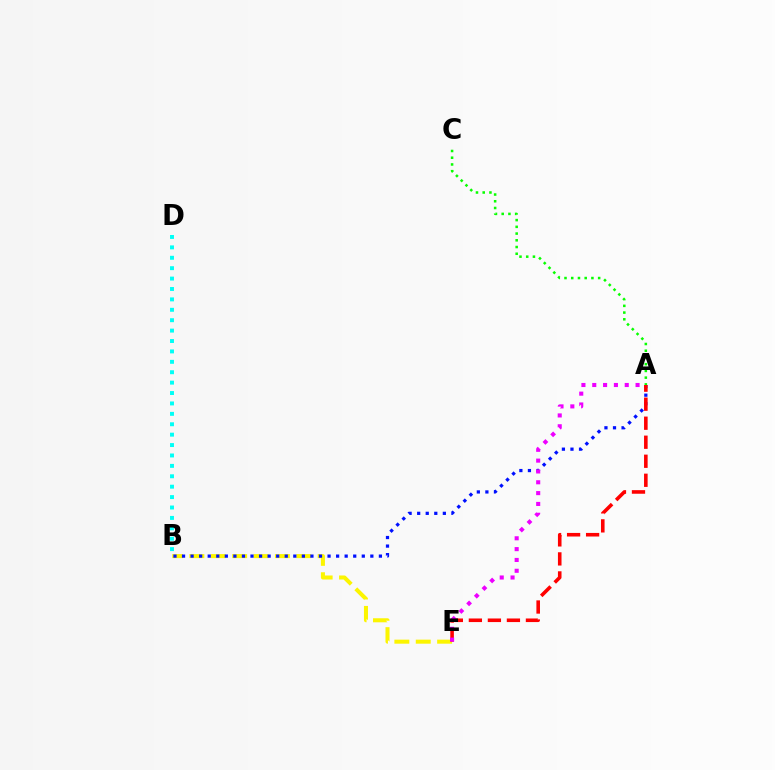{('B', 'E'): [{'color': '#fcf500', 'line_style': 'dashed', 'thickness': 2.9}], ('B', 'D'): [{'color': '#00fff6', 'line_style': 'dotted', 'thickness': 2.83}], ('A', 'C'): [{'color': '#08ff00', 'line_style': 'dotted', 'thickness': 1.83}], ('A', 'B'): [{'color': '#0010ff', 'line_style': 'dotted', 'thickness': 2.33}], ('A', 'E'): [{'color': '#ff0000', 'line_style': 'dashed', 'thickness': 2.58}, {'color': '#ee00ff', 'line_style': 'dotted', 'thickness': 2.94}]}